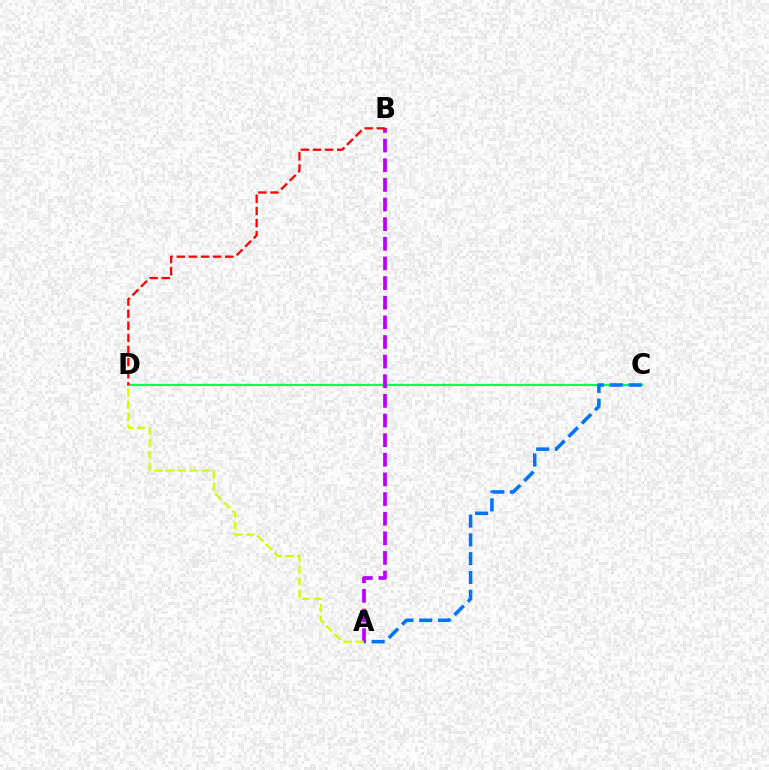{('C', 'D'): [{'color': '#00ff5c', 'line_style': 'solid', 'thickness': 1.58}], ('A', 'C'): [{'color': '#0074ff', 'line_style': 'dashed', 'thickness': 2.55}], ('A', 'B'): [{'color': '#b900ff', 'line_style': 'dashed', 'thickness': 2.67}], ('B', 'D'): [{'color': '#ff0000', 'line_style': 'dashed', 'thickness': 1.65}], ('A', 'D'): [{'color': '#d1ff00', 'line_style': 'dashed', 'thickness': 1.62}]}